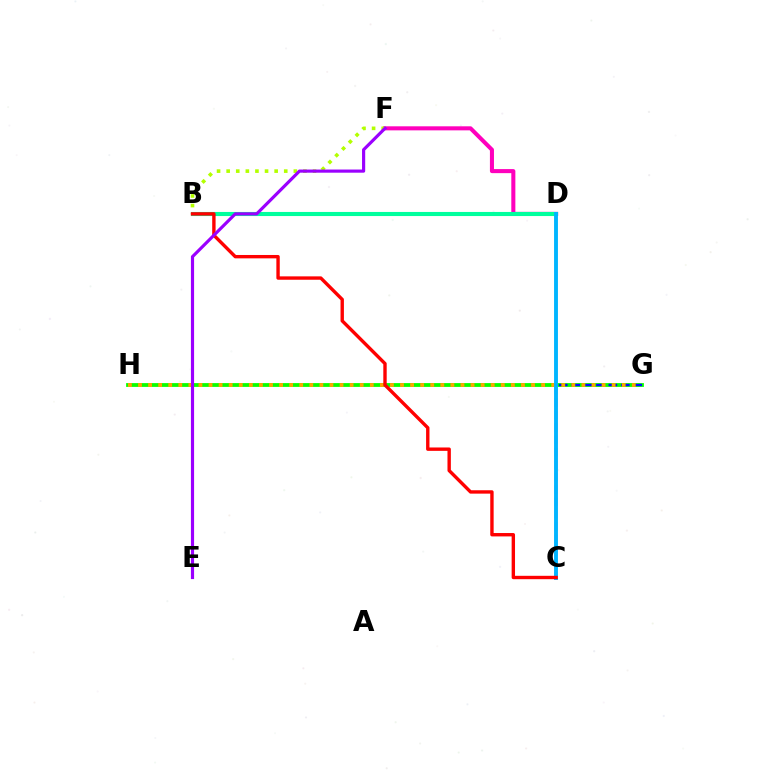{('D', 'F'): [{'color': '#ff00bd', 'line_style': 'solid', 'thickness': 2.92}], ('G', 'H'): [{'color': '#08ff00', 'line_style': 'solid', 'thickness': 2.73}, {'color': '#ffa500', 'line_style': 'dotted', 'thickness': 2.74}], ('C', 'G'): [{'color': '#0010ff', 'line_style': 'dashed', 'thickness': 1.69}], ('B', 'F'): [{'color': '#b3ff00', 'line_style': 'dotted', 'thickness': 2.61}], ('B', 'D'): [{'color': '#00ff9d', 'line_style': 'solid', 'thickness': 2.96}], ('C', 'D'): [{'color': '#00b5ff', 'line_style': 'solid', 'thickness': 2.79}], ('B', 'C'): [{'color': '#ff0000', 'line_style': 'solid', 'thickness': 2.44}], ('E', 'F'): [{'color': '#9b00ff', 'line_style': 'solid', 'thickness': 2.28}]}